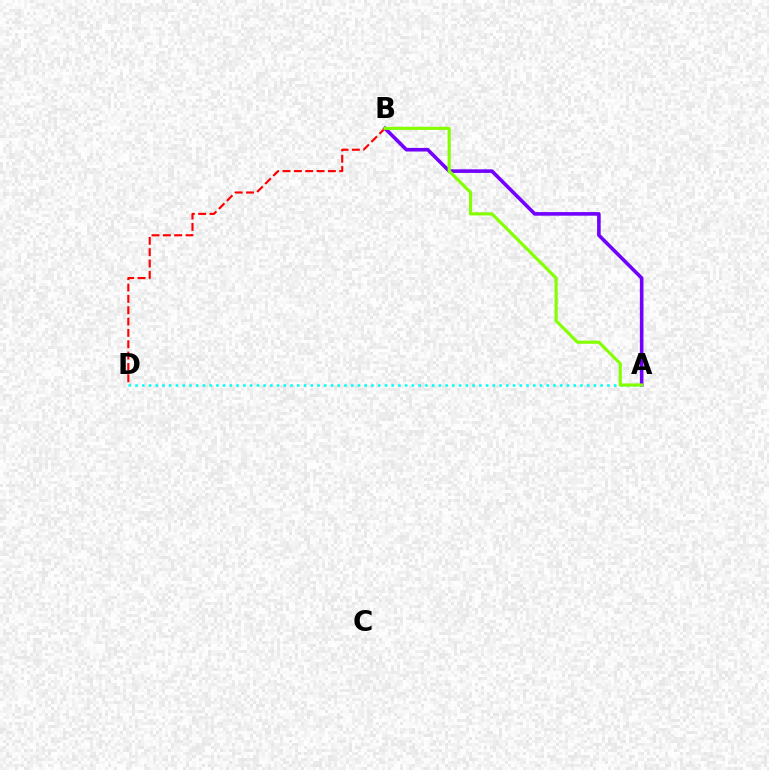{('A', 'B'): [{'color': '#7200ff', 'line_style': 'solid', 'thickness': 2.58}, {'color': '#84ff00', 'line_style': 'solid', 'thickness': 2.25}], ('A', 'D'): [{'color': '#00fff6', 'line_style': 'dotted', 'thickness': 1.83}], ('B', 'D'): [{'color': '#ff0000', 'line_style': 'dashed', 'thickness': 1.54}]}